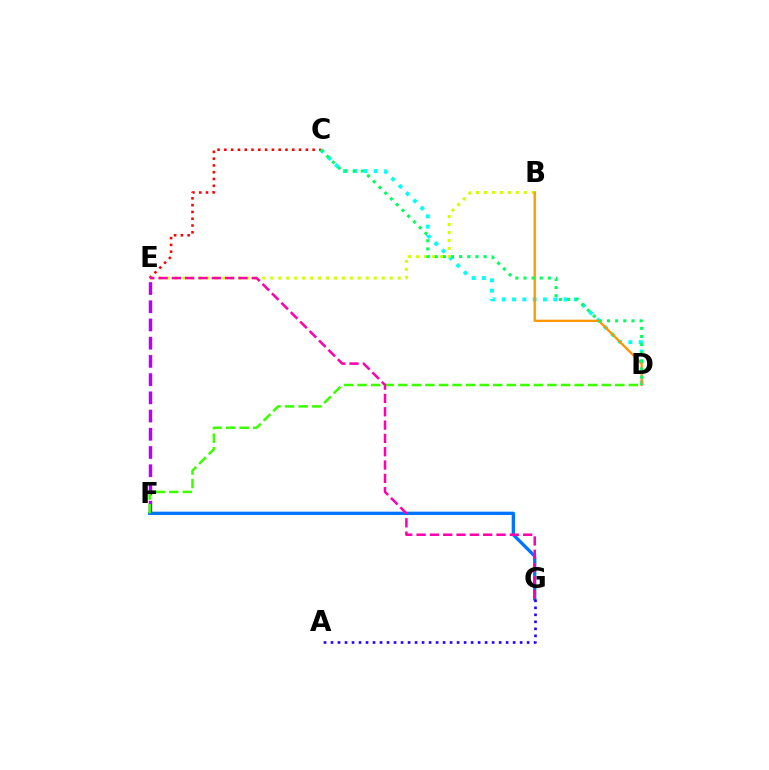{('C', 'D'): [{'color': '#00fff6', 'line_style': 'dotted', 'thickness': 2.8}, {'color': '#00ff5c', 'line_style': 'dotted', 'thickness': 2.21}], ('E', 'F'): [{'color': '#b900ff', 'line_style': 'dashed', 'thickness': 2.47}], ('F', 'G'): [{'color': '#0074ff', 'line_style': 'solid', 'thickness': 2.38}], ('C', 'E'): [{'color': '#ff0000', 'line_style': 'dotted', 'thickness': 1.85}], ('B', 'E'): [{'color': '#d1ff00', 'line_style': 'dotted', 'thickness': 2.16}], ('A', 'G'): [{'color': '#2500ff', 'line_style': 'dotted', 'thickness': 1.9}], ('B', 'D'): [{'color': '#ff9400', 'line_style': 'solid', 'thickness': 1.64}], ('D', 'F'): [{'color': '#3dff00', 'line_style': 'dashed', 'thickness': 1.84}], ('E', 'G'): [{'color': '#ff00ac', 'line_style': 'dashed', 'thickness': 1.81}]}